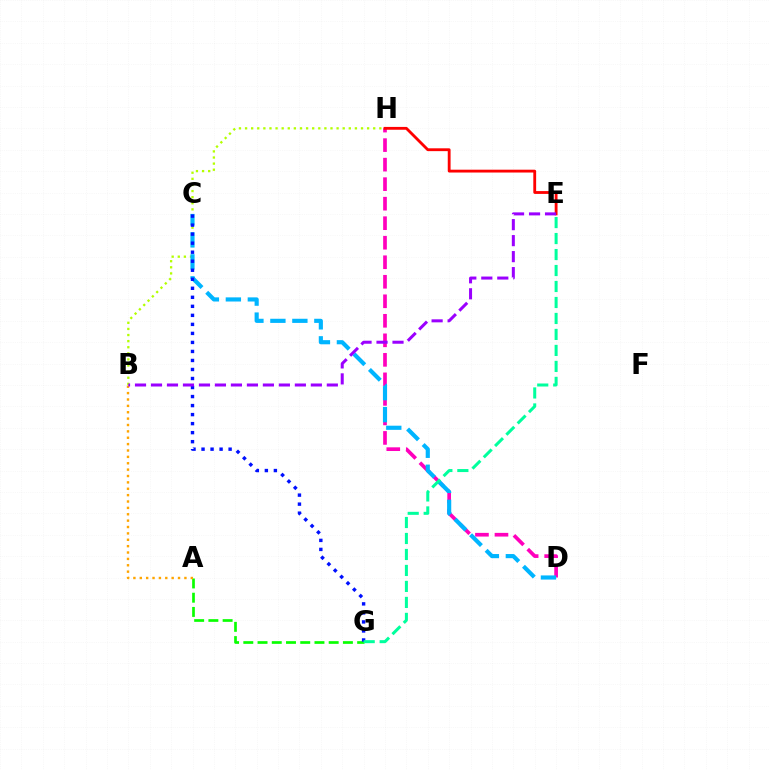{('B', 'H'): [{'color': '#b3ff00', 'line_style': 'dotted', 'thickness': 1.66}], ('D', 'H'): [{'color': '#ff00bd', 'line_style': 'dashed', 'thickness': 2.65}], ('E', 'H'): [{'color': '#ff0000', 'line_style': 'solid', 'thickness': 2.04}], ('C', 'D'): [{'color': '#00b5ff', 'line_style': 'dashed', 'thickness': 2.99}], ('A', 'G'): [{'color': '#08ff00', 'line_style': 'dashed', 'thickness': 1.93}], ('C', 'G'): [{'color': '#0010ff', 'line_style': 'dotted', 'thickness': 2.45}], ('A', 'B'): [{'color': '#ffa500', 'line_style': 'dotted', 'thickness': 1.73}], ('B', 'E'): [{'color': '#9b00ff', 'line_style': 'dashed', 'thickness': 2.17}], ('E', 'G'): [{'color': '#00ff9d', 'line_style': 'dashed', 'thickness': 2.17}]}